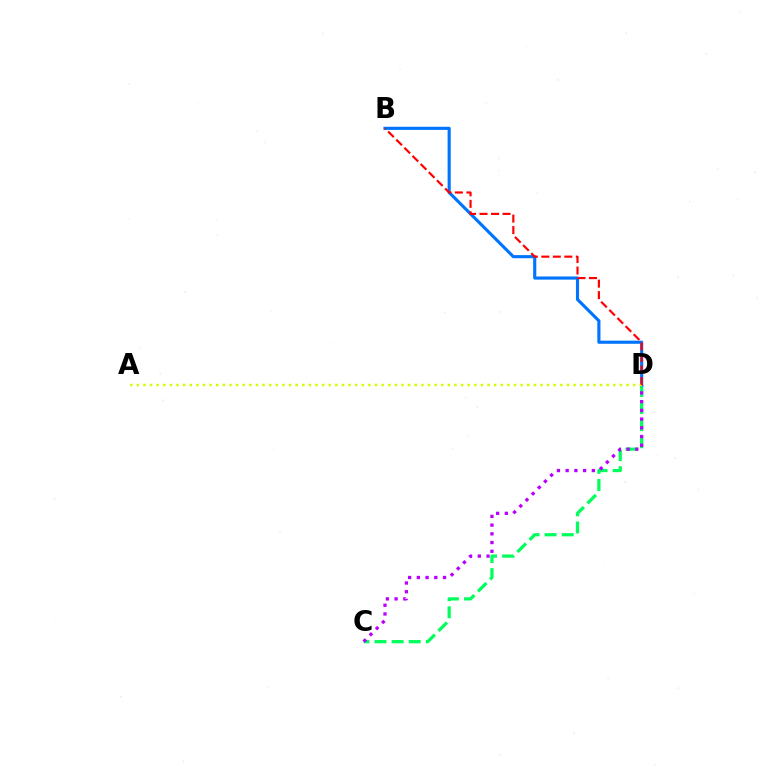{('C', 'D'): [{'color': '#00ff5c', 'line_style': 'dashed', 'thickness': 2.32}, {'color': '#b900ff', 'line_style': 'dotted', 'thickness': 2.37}], ('B', 'D'): [{'color': '#0074ff', 'line_style': 'solid', 'thickness': 2.25}, {'color': '#ff0000', 'line_style': 'dashed', 'thickness': 1.56}], ('A', 'D'): [{'color': '#d1ff00', 'line_style': 'dotted', 'thickness': 1.8}]}